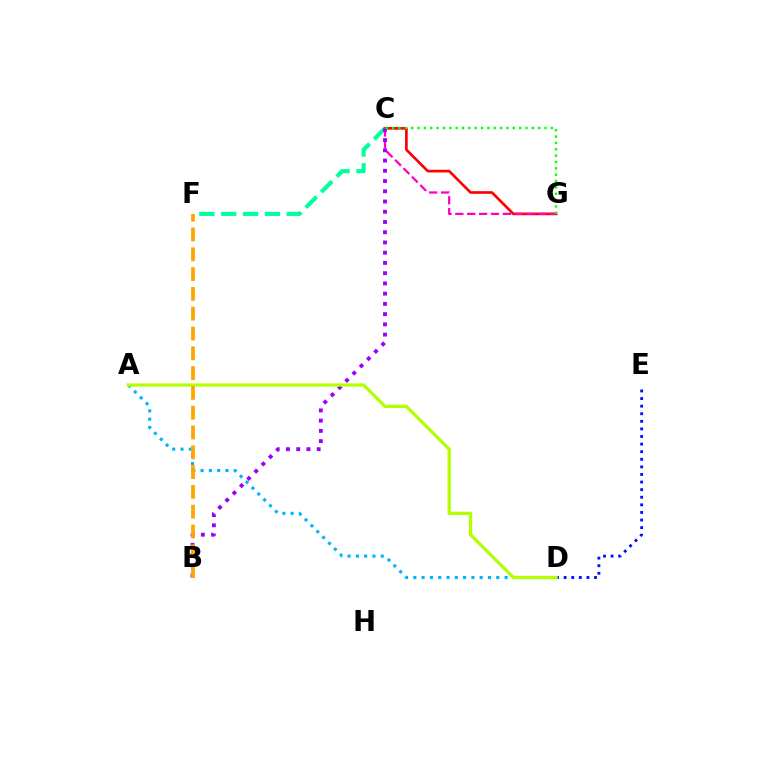{('A', 'D'): [{'color': '#00b5ff', 'line_style': 'dotted', 'thickness': 2.25}, {'color': '#b3ff00', 'line_style': 'solid', 'thickness': 2.36}], ('C', 'G'): [{'color': '#ff0000', 'line_style': 'solid', 'thickness': 1.92}, {'color': '#ff00bd', 'line_style': 'dashed', 'thickness': 1.61}, {'color': '#08ff00', 'line_style': 'dotted', 'thickness': 1.73}], ('C', 'F'): [{'color': '#00ff9d', 'line_style': 'dashed', 'thickness': 2.97}], ('B', 'C'): [{'color': '#9b00ff', 'line_style': 'dotted', 'thickness': 2.78}], ('D', 'E'): [{'color': '#0010ff', 'line_style': 'dotted', 'thickness': 2.06}], ('B', 'F'): [{'color': '#ffa500', 'line_style': 'dashed', 'thickness': 2.69}]}